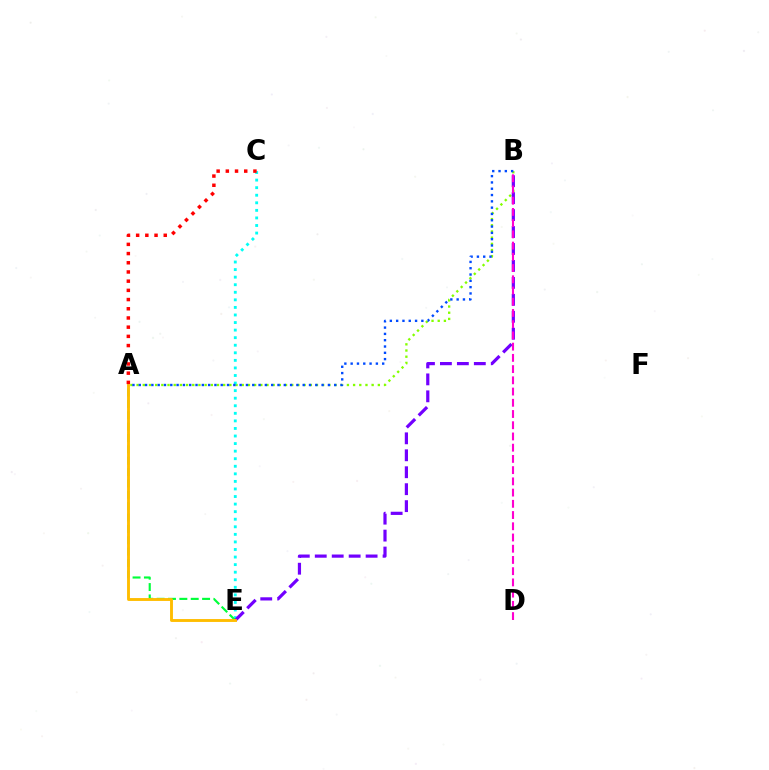{('A', 'B'): [{'color': '#84ff00', 'line_style': 'dotted', 'thickness': 1.68}, {'color': '#004bff', 'line_style': 'dotted', 'thickness': 1.71}], ('C', 'E'): [{'color': '#00fff6', 'line_style': 'dotted', 'thickness': 2.06}], ('B', 'E'): [{'color': '#7200ff', 'line_style': 'dashed', 'thickness': 2.3}], ('A', 'E'): [{'color': '#00ff39', 'line_style': 'dashed', 'thickness': 1.54}, {'color': '#ffbd00', 'line_style': 'solid', 'thickness': 2.08}], ('B', 'D'): [{'color': '#ff00cf', 'line_style': 'dashed', 'thickness': 1.53}], ('A', 'C'): [{'color': '#ff0000', 'line_style': 'dotted', 'thickness': 2.5}]}